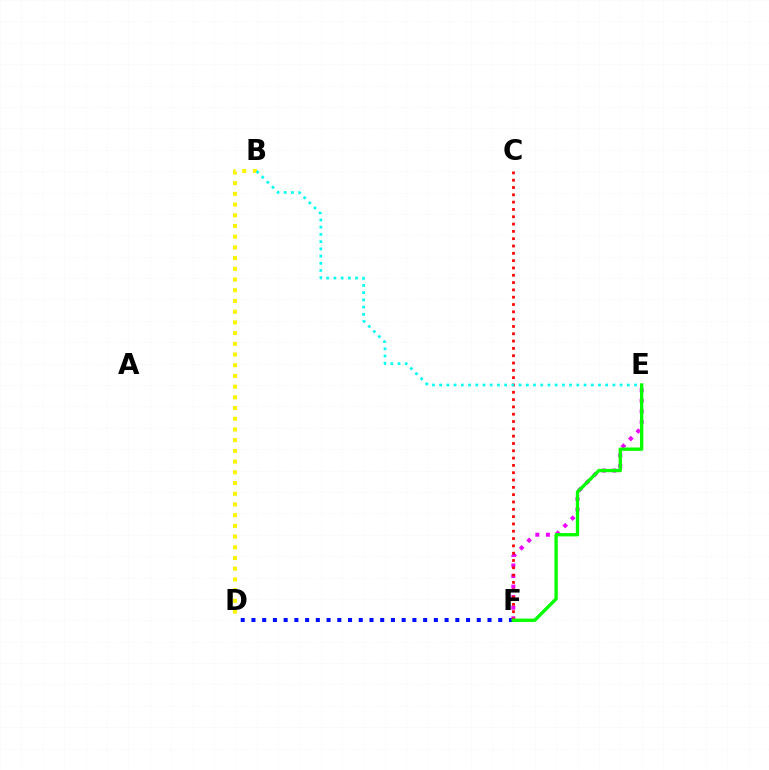{('D', 'F'): [{'color': '#0010ff', 'line_style': 'dotted', 'thickness': 2.92}], ('E', 'F'): [{'color': '#ee00ff', 'line_style': 'dotted', 'thickness': 2.87}, {'color': '#08ff00', 'line_style': 'solid', 'thickness': 2.41}], ('C', 'F'): [{'color': '#ff0000', 'line_style': 'dotted', 'thickness': 1.99}], ('B', 'D'): [{'color': '#fcf500', 'line_style': 'dotted', 'thickness': 2.91}], ('B', 'E'): [{'color': '#00fff6', 'line_style': 'dotted', 'thickness': 1.96}]}